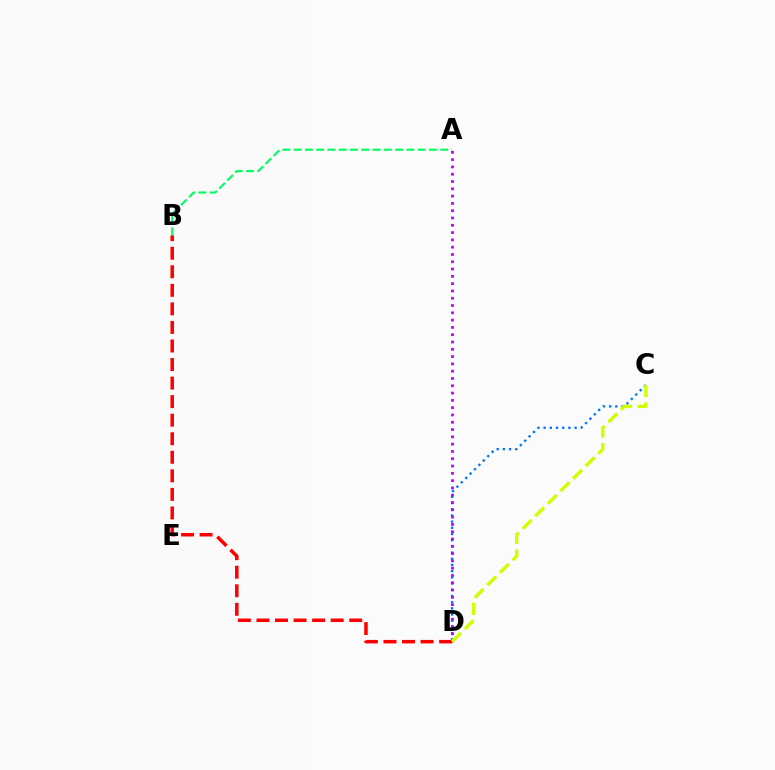{('C', 'D'): [{'color': '#0074ff', 'line_style': 'dotted', 'thickness': 1.68}, {'color': '#d1ff00', 'line_style': 'dashed', 'thickness': 2.42}], ('A', 'D'): [{'color': '#b900ff', 'line_style': 'dotted', 'thickness': 1.98}], ('B', 'D'): [{'color': '#ff0000', 'line_style': 'dashed', 'thickness': 2.52}], ('A', 'B'): [{'color': '#00ff5c', 'line_style': 'dashed', 'thickness': 1.53}]}